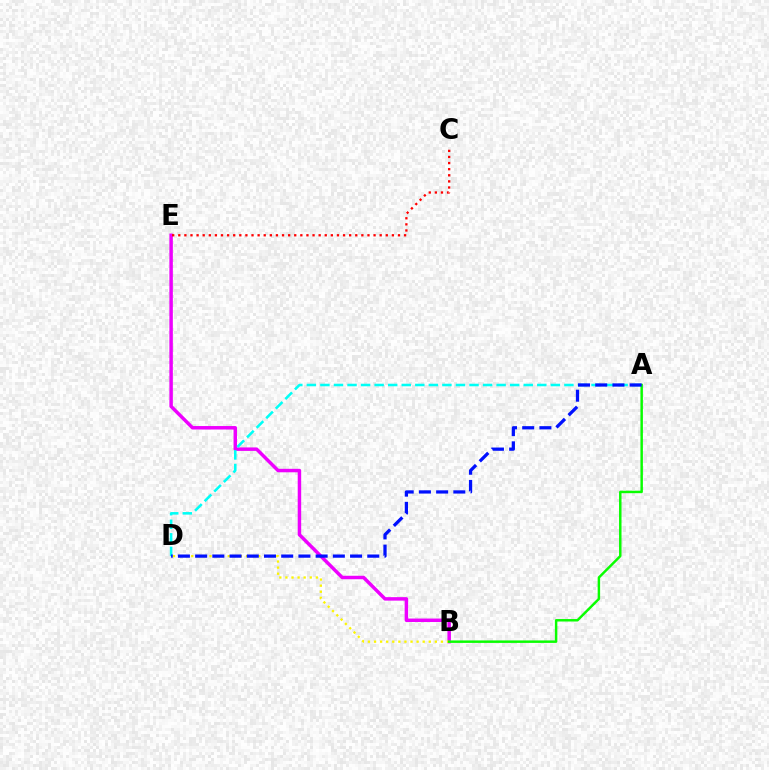{('B', 'E'): [{'color': '#ee00ff', 'line_style': 'solid', 'thickness': 2.5}], ('B', 'D'): [{'color': '#fcf500', 'line_style': 'dotted', 'thickness': 1.65}], ('A', 'D'): [{'color': '#00fff6', 'line_style': 'dashed', 'thickness': 1.84}, {'color': '#0010ff', 'line_style': 'dashed', 'thickness': 2.34}], ('A', 'B'): [{'color': '#08ff00', 'line_style': 'solid', 'thickness': 1.77}], ('C', 'E'): [{'color': '#ff0000', 'line_style': 'dotted', 'thickness': 1.66}]}